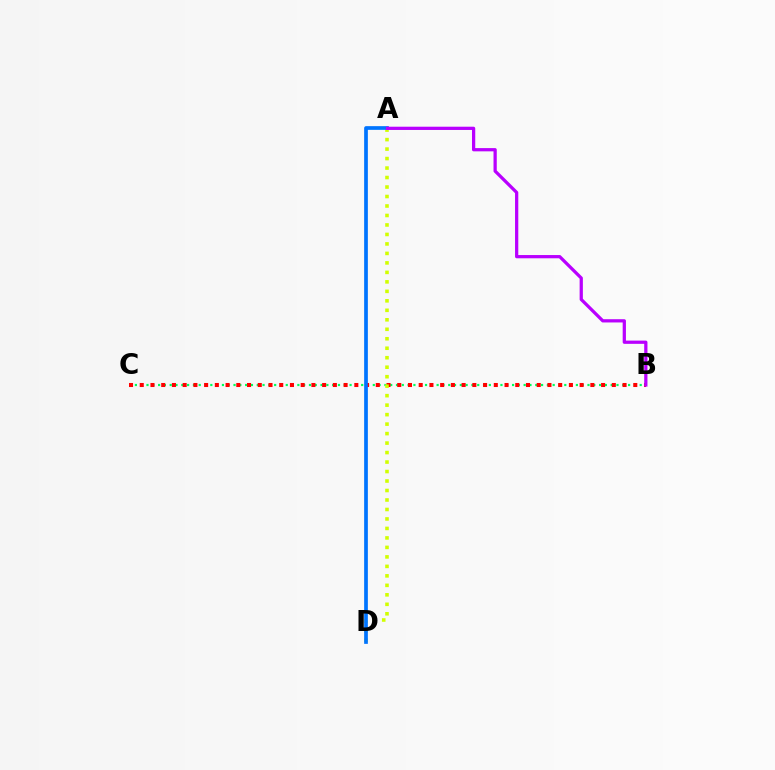{('B', 'C'): [{'color': '#00ff5c', 'line_style': 'dotted', 'thickness': 1.58}, {'color': '#ff0000', 'line_style': 'dotted', 'thickness': 2.92}], ('A', 'D'): [{'color': '#d1ff00', 'line_style': 'dotted', 'thickness': 2.58}, {'color': '#0074ff', 'line_style': 'solid', 'thickness': 2.66}], ('A', 'B'): [{'color': '#b900ff', 'line_style': 'solid', 'thickness': 2.34}]}